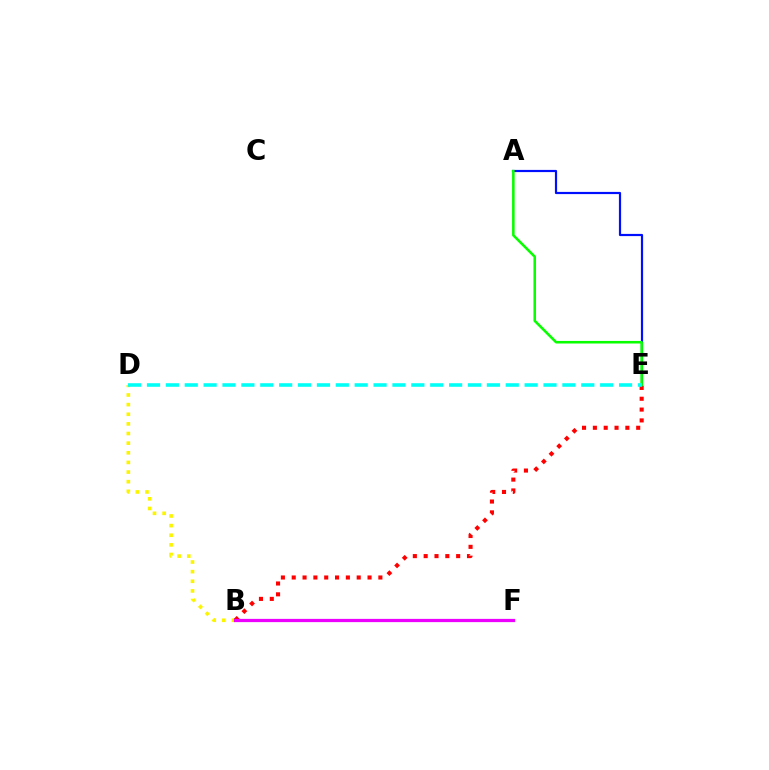{('B', 'D'): [{'color': '#fcf500', 'line_style': 'dotted', 'thickness': 2.62}], ('B', 'E'): [{'color': '#ff0000', 'line_style': 'dotted', 'thickness': 2.94}], ('B', 'F'): [{'color': '#ee00ff', 'line_style': 'solid', 'thickness': 2.33}], ('A', 'E'): [{'color': '#0010ff', 'line_style': 'solid', 'thickness': 1.57}, {'color': '#08ff00', 'line_style': 'solid', 'thickness': 1.85}], ('D', 'E'): [{'color': '#00fff6', 'line_style': 'dashed', 'thickness': 2.57}]}